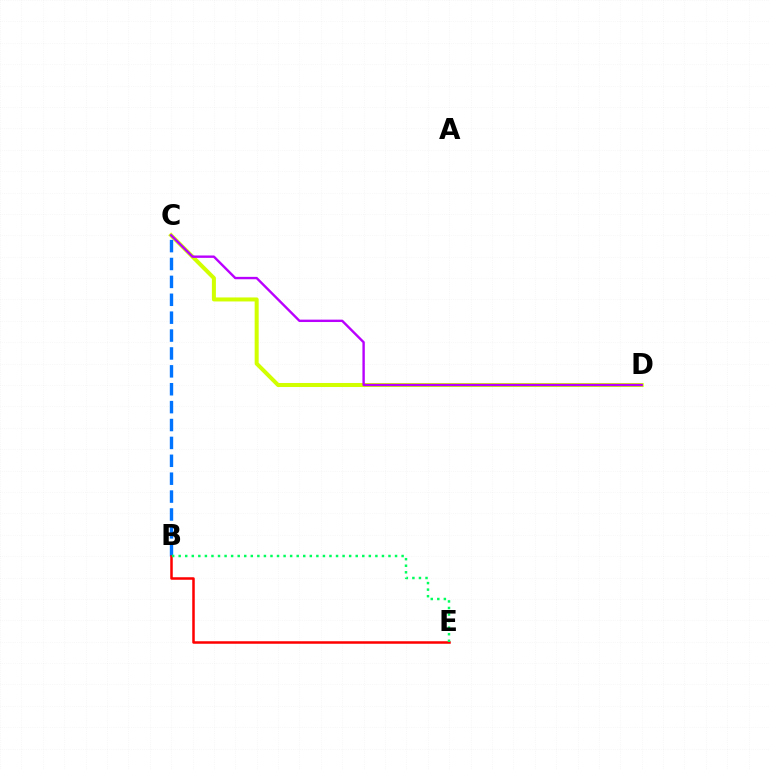{('C', 'D'): [{'color': '#d1ff00', 'line_style': 'solid', 'thickness': 2.89}, {'color': '#b900ff', 'line_style': 'solid', 'thickness': 1.72}], ('B', 'C'): [{'color': '#0074ff', 'line_style': 'dashed', 'thickness': 2.43}], ('B', 'E'): [{'color': '#ff0000', 'line_style': 'solid', 'thickness': 1.81}, {'color': '#00ff5c', 'line_style': 'dotted', 'thickness': 1.78}]}